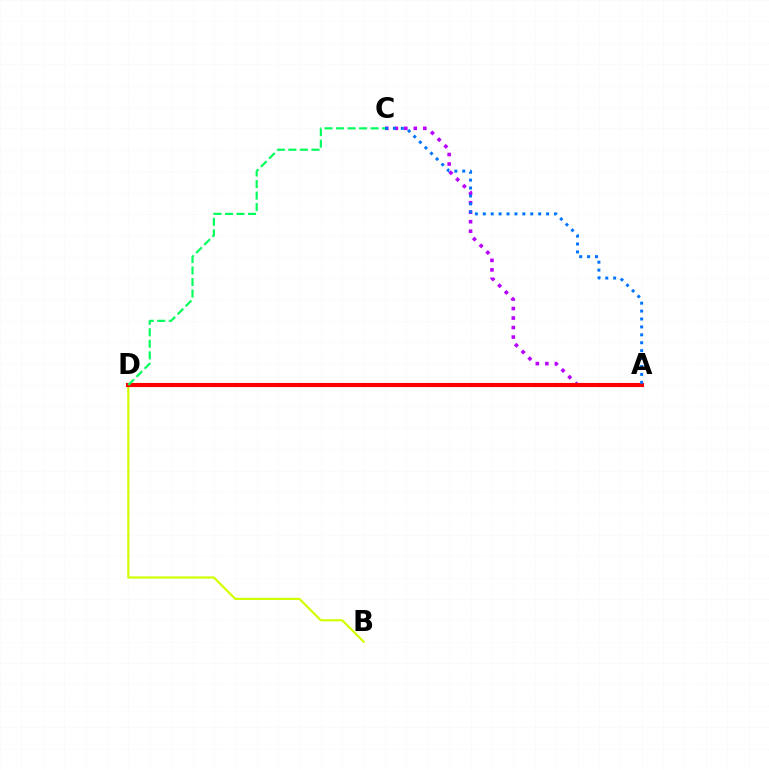{('A', 'C'): [{'color': '#b900ff', 'line_style': 'dotted', 'thickness': 2.58}, {'color': '#0074ff', 'line_style': 'dotted', 'thickness': 2.15}], ('B', 'D'): [{'color': '#d1ff00', 'line_style': 'solid', 'thickness': 1.58}], ('A', 'D'): [{'color': '#ff0000', 'line_style': 'solid', 'thickness': 2.97}], ('C', 'D'): [{'color': '#00ff5c', 'line_style': 'dashed', 'thickness': 1.56}]}